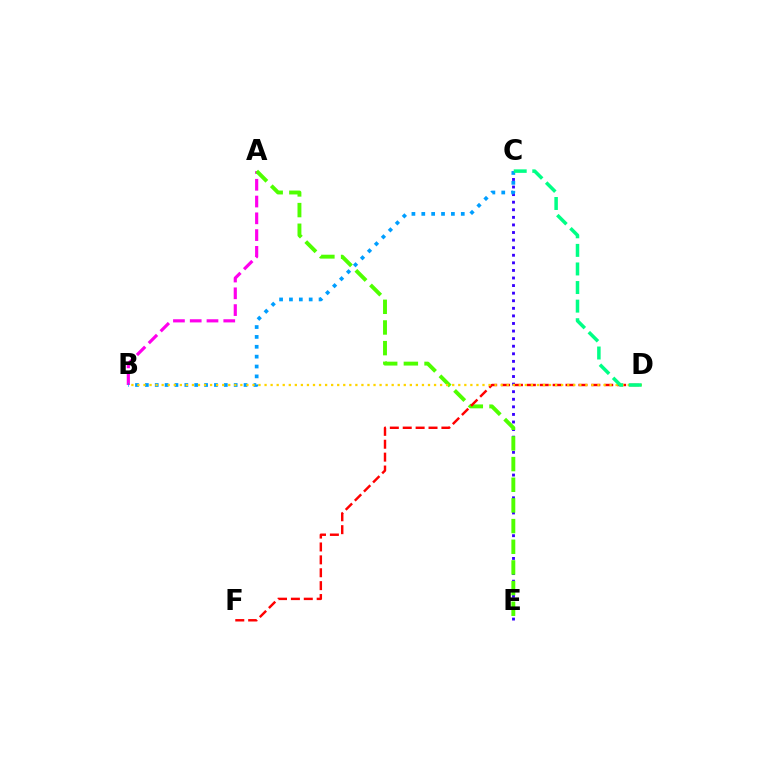{('A', 'B'): [{'color': '#ff00ed', 'line_style': 'dashed', 'thickness': 2.28}], ('C', 'E'): [{'color': '#3700ff', 'line_style': 'dotted', 'thickness': 2.06}], ('A', 'E'): [{'color': '#4fff00', 'line_style': 'dashed', 'thickness': 2.81}], ('D', 'F'): [{'color': '#ff0000', 'line_style': 'dashed', 'thickness': 1.75}], ('B', 'C'): [{'color': '#009eff', 'line_style': 'dotted', 'thickness': 2.68}], ('B', 'D'): [{'color': '#ffd500', 'line_style': 'dotted', 'thickness': 1.64}], ('C', 'D'): [{'color': '#00ff86', 'line_style': 'dashed', 'thickness': 2.52}]}